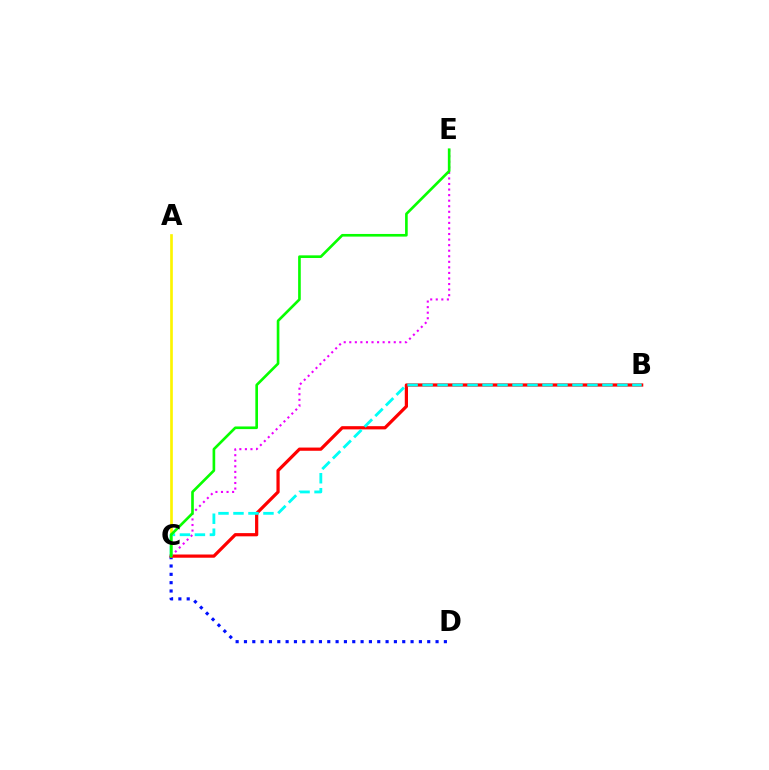{('C', 'D'): [{'color': '#0010ff', 'line_style': 'dotted', 'thickness': 2.26}], ('A', 'C'): [{'color': '#fcf500', 'line_style': 'solid', 'thickness': 1.93}], ('C', 'E'): [{'color': '#ee00ff', 'line_style': 'dotted', 'thickness': 1.51}, {'color': '#08ff00', 'line_style': 'solid', 'thickness': 1.91}], ('B', 'C'): [{'color': '#ff0000', 'line_style': 'solid', 'thickness': 2.31}, {'color': '#00fff6', 'line_style': 'dashed', 'thickness': 2.04}]}